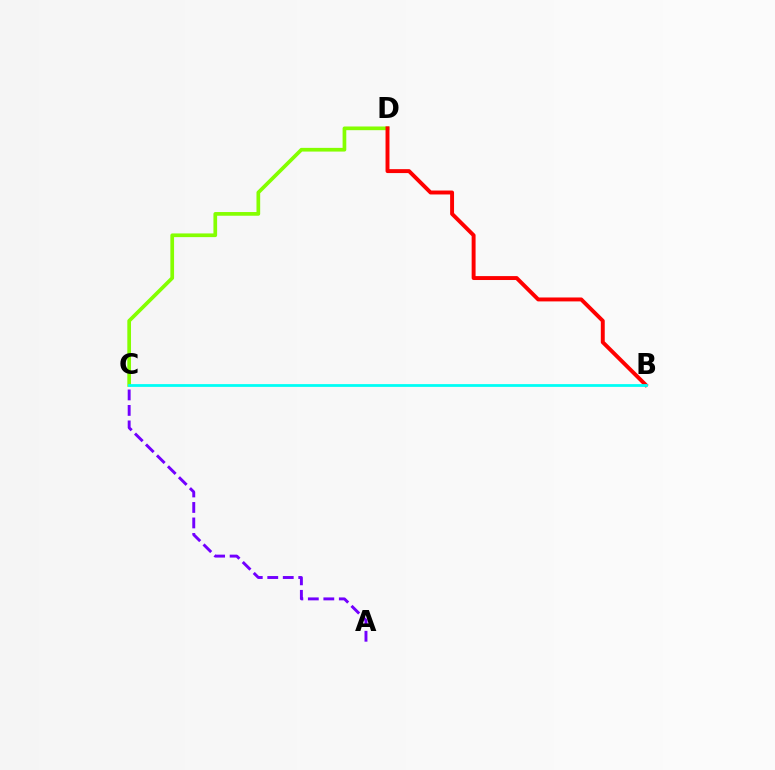{('C', 'D'): [{'color': '#84ff00', 'line_style': 'solid', 'thickness': 2.66}], ('B', 'D'): [{'color': '#ff0000', 'line_style': 'solid', 'thickness': 2.83}], ('A', 'C'): [{'color': '#7200ff', 'line_style': 'dashed', 'thickness': 2.1}], ('B', 'C'): [{'color': '#00fff6', 'line_style': 'solid', 'thickness': 2.0}]}